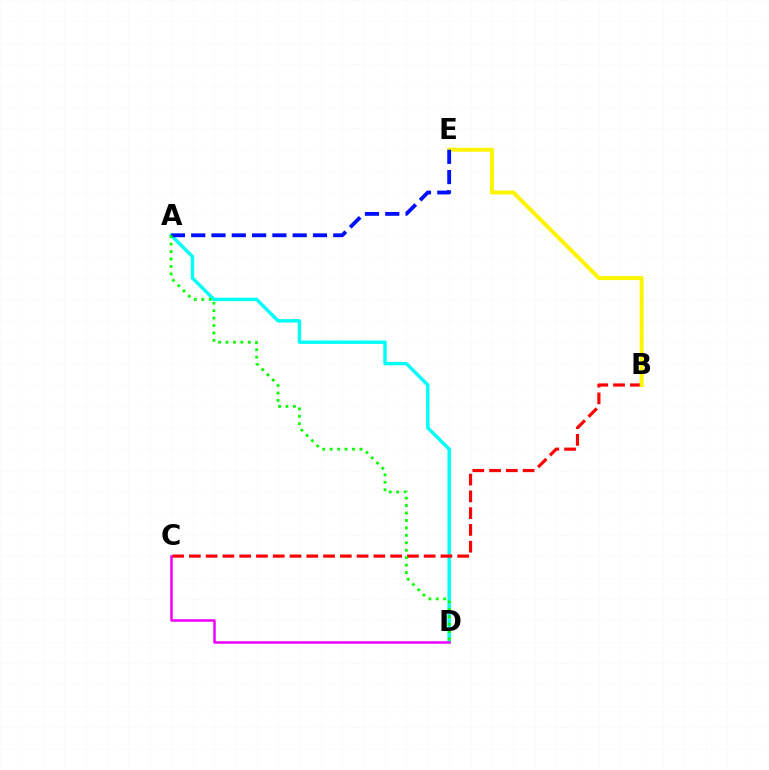{('A', 'D'): [{'color': '#00fff6', 'line_style': 'solid', 'thickness': 2.46}, {'color': '#08ff00', 'line_style': 'dotted', 'thickness': 2.02}], ('B', 'C'): [{'color': '#ff0000', 'line_style': 'dashed', 'thickness': 2.28}], ('C', 'D'): [{'color': '#ee00ff', 'line_style': 'solid', 'thickness': 1.81}], ('B', 'E'): [{'color': '#fcf500', 'line_style': 'solid', 'thickness': 2.88}], ('A', 'E'): [{'color': '#0010ff', 'line_style': 'dashed', 'thickness': 2.76}]}